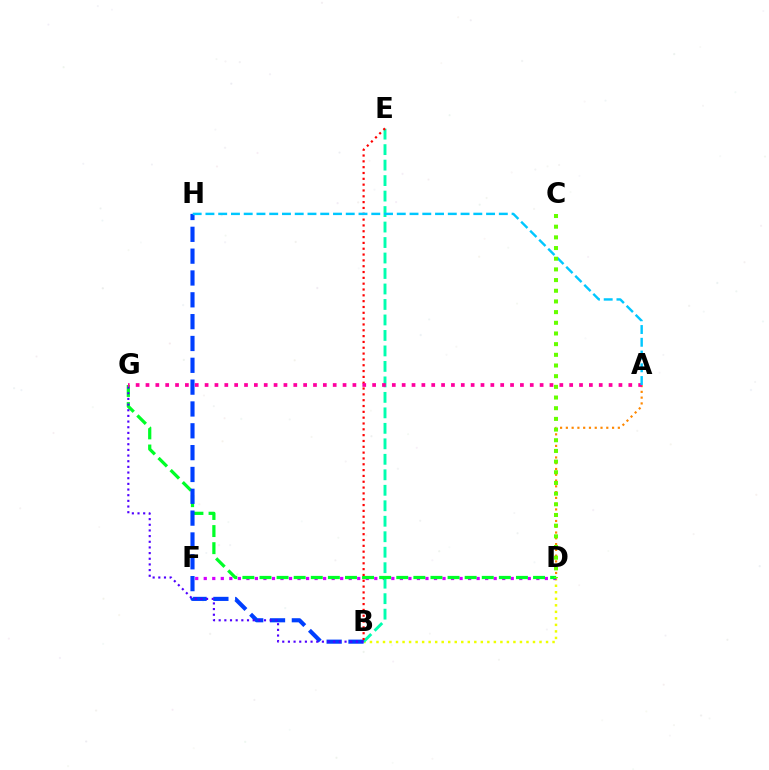{('B', 'D'): [{'color': '#eeff00', 'line_style': 'dotted', 'thickness': 1.77}], ('D', 'F'): [{'color': '#d600ff', 'line_style': 'dotted', 'thickness': 2.32}], ('B', 'E'): [{'color': '#00ffaf', 'line_style': 'dashed', 'thickness': 2.1}, {'color': '#ff0000', 'line_style': 'dotted', 'thickness': 1.58}], ('A', 'D'): [{'color': '#ff8800', 'line_style': 'dotted', 'thickness': 1.57}], ('D', 'G'): [{'color': '#00ff27', 'line_style': 'dashed', 'thickness': 2.32}], ('B', 'H'): [{'color': '#003fff', 'line_style': 'dashed', 'thickness': 2.97}], ('B', 'G'): [{'color': '#4f00ff', 'line_style': 'dotted', 'thickness': 1.54}], ('A', 'G'): [{'color': '#ff00a0', 'line_style': 'dotted', 'thickness': 2.68}], ('A', 'H'): [{'color': '#00c7ff', 'line_style': 'dashed', 'thickness': 1.73}], ('C', 'D'): [{'color': '#66ff00', 'line_style': 'dotted', 'thickness': 2.9}]}